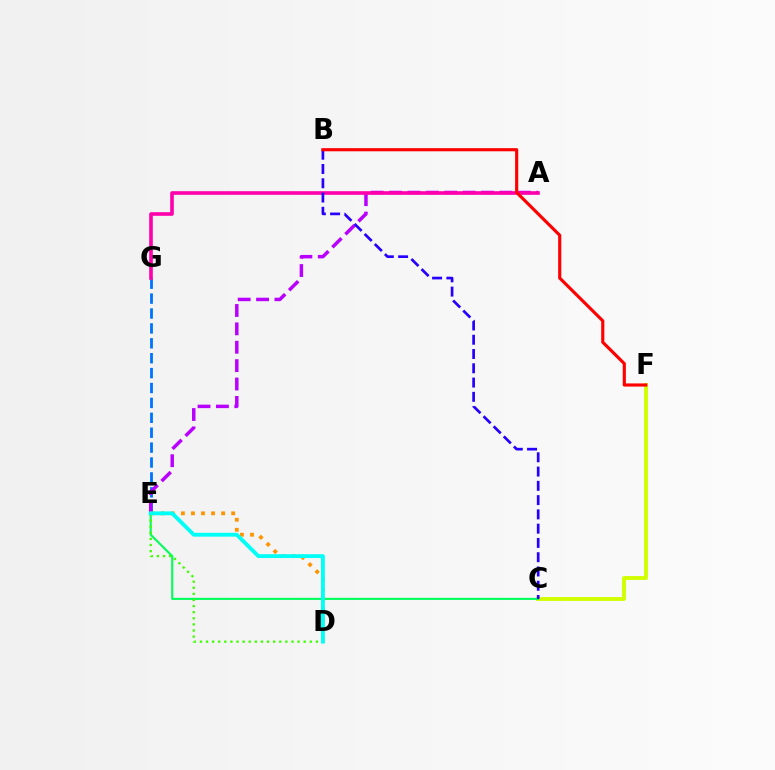{('E', 'G'): [{'color': '#0074ff', 'line_style': 'dashed', 'thickness': 2.02}], ('C', 'F'): [{'color': '#d1ff00', 'line_style': 'solid', 'thickness': 2.79}], ('A', 'E'): [{'color': '#b900ff', 'line_style': 'dashed', 'thickness': 2.5}], ('A', 'G'): [{'color': '#ff00ac', 'line_style': 'solid', 'thickness': 2.61}], ('C', 'E'): [{'color': '#00ff5c', 'line_style': 'solid', 'thickness': 1.52}], ('D', 'E'): [{'color': '#ff9400', 'line_style': 'dotted', 'thickness': 2.73}, {'color': '#3dff00', 'line_style': 'dotted', 'thickness': 1.66}, {'color': '#00fff6', 'line_style': 'solid', 'thickness': 2.77}], ('B', 'C'): [{'color': '#2500ff', 'line_style': 'dashed', 'thickness': 1.94}], ('B', 'F'): [{'color': '#ff0000', 'line_style': 'solid', 'thickness': 2.26}]}